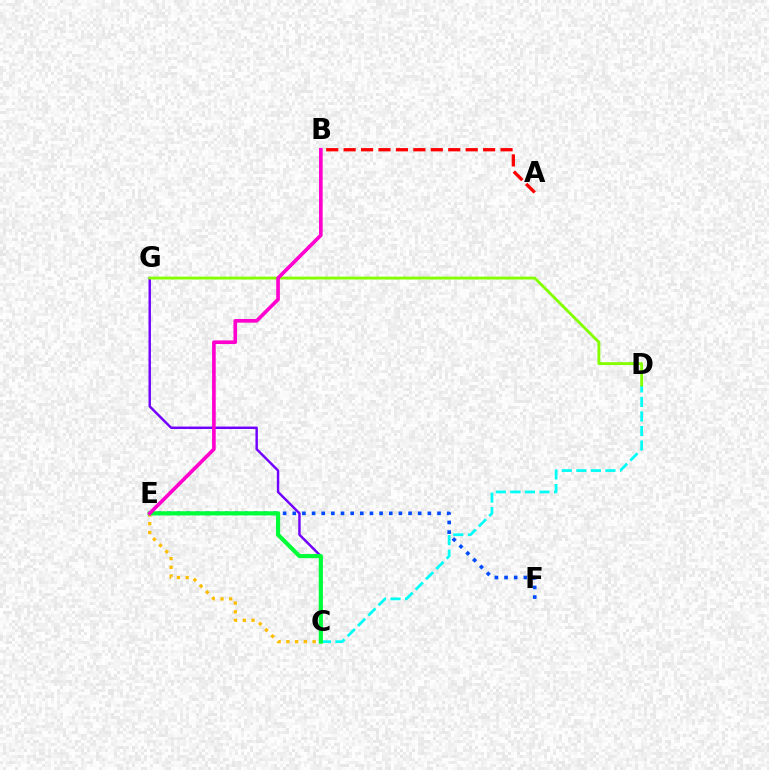{('C', 'D'): [{'color': '#00fff6', 'line_style': 'dashed', 'thickness': 1.98}], ('E', 'F'): [{'color': '#004bff', 'line_style': 'dotted', 'thickness': 2.62}], ('C', 'G'): [{'color': '#7200ff', 'line_style': 'solid', 'thickness': 1.76}], ('D', 'G'): [{'color': '#84ff00', 'line_style': 'solid', 'thickness': 2.05}], ('A', 'B'): [{'color': '#ff0000', 'line_style': 'dashed', 'thickness': 2.37}], ('C', 'E'): [{'color': '#ffbd00', 'line_style': 'dotted', 'thickness': 2.37}, {'color': '#00ff39', 'line_style': 'solid', 'thickness': 2.99}], ('B', 'E'): [{'color': '#ff00cf', 'line_style': 'solid', 'thickness': 2.62}]}